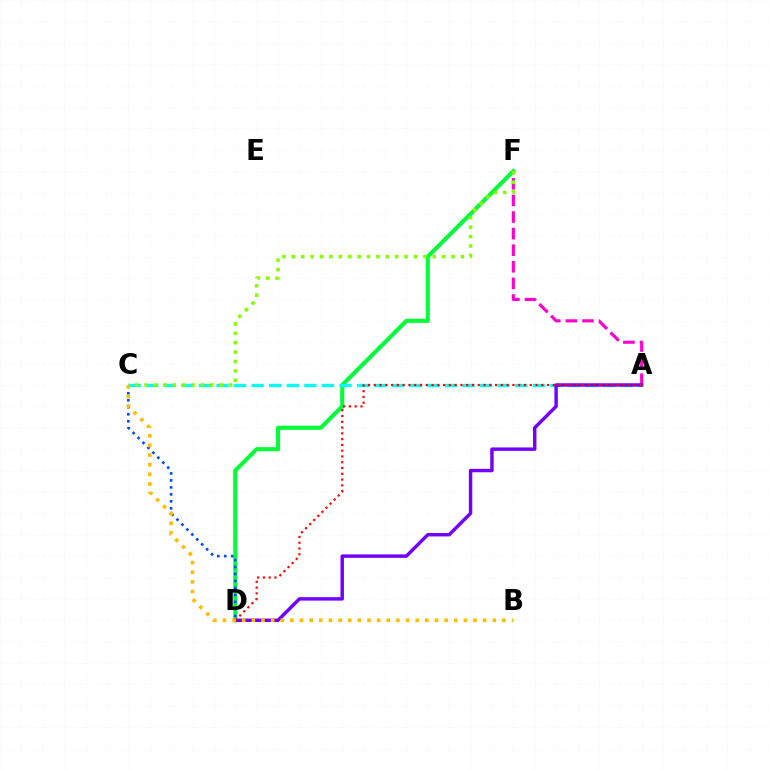{('D', 'F'): [{'color': '#00ff39', 'line_style': 'solid', 'thickness': 2.93}], ('A', 'C'): [{'color': '#00fff6', 'line_style': 'dashed', 'thickness': 2.39}], ('C', 'D'): [{'color': '#004bff', 'line_style': 'dotted', 'thickness': 1.9}], ('A', 'F'): [{'color': '#ff00cf', 'line_style': 'dashed', 'thickness': 2.25}], ('C', 'F'): [{'color': '#84ff00', 'line_style': 'dotted', 'thickness': 2.55}], ('A', 'D'): [{'color': '#7200ff', 'line_style': 'solid', 'thickness': 2.47}, {'color': '#ff0000', 'line_style': 'dotted', 'thickness': 1.57}], ('B', 'C'): [{'color': '#ffbd00', 'line_style': 'dotted', 'thickness': 2.62}]}